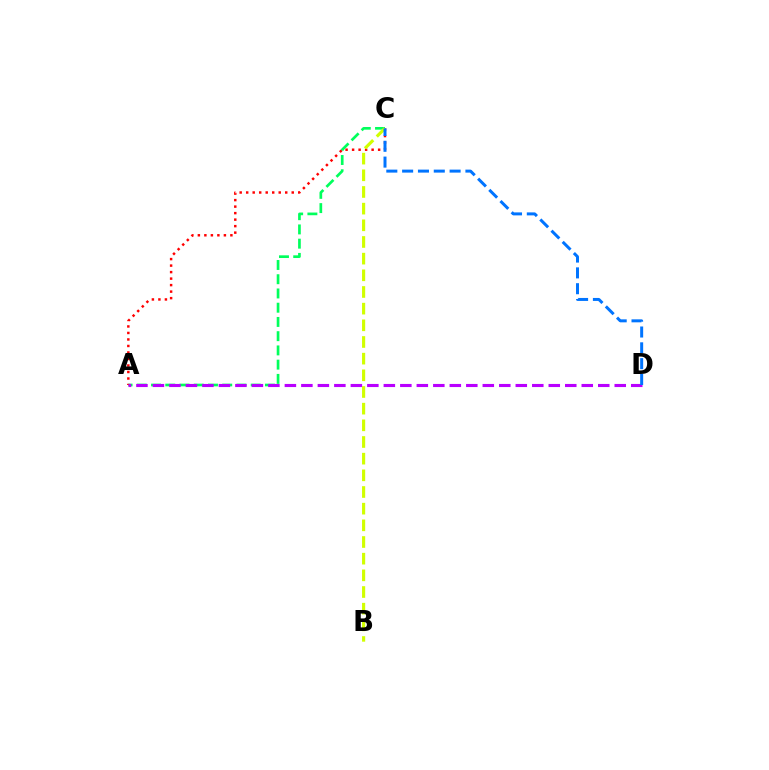{('A', 'C'): [{'color': '#00ff5c', 'line_style': 'dashed', 'thickness': 1.93}, {'color': '#ff0000', 'line_style': 'dotted', 'thickness': 1.77}], ('B', 'C'): [{'color': '#d1ff00', 'line_style': 'dashed', 'thickness': 2.26}], ('A', 'D'): [{'color': '#b900ff', 'line_style': 'dashed', 'thickness': 2.24}], ('C', 'D'): [{'color': '#0074ff', 'line_style': 'dashed', 'thickness': 2.15}]}